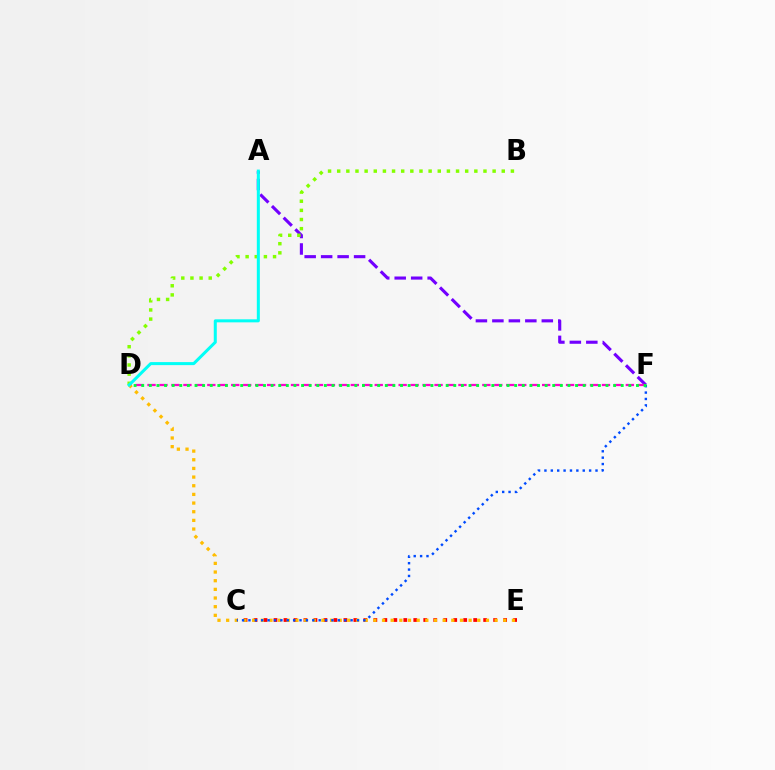{('A', 'F'): [{'color': '#7200ff', 'line_style': 'dashed', 'thickness': 2.24}], ('D', 'F'): [{'color': '#ff00cf', 'line_style': 'dashed', 'thickness': 1.62}, {'color': '#00ff39', 'line_style': 'dotted', 'thickness': 2.07}], ('B', 'D'): [{'color': '#84ff00', 'line_style': 'dotted', 'thickness': 2.48}], ('C', 'E'): [{'color': '#ff0000', 'line_style': 'dotted', 'thickness': 2.71}], ('D', 'E'): [{'color': '#ffbd00', 'line_style': 'dotted', 'thickness': 2.35}], ('A', 'D'): [{'color': '#00fff6', 'line_style': 'solid', 'thickness': 2.18}], ('C', 'F'): [{'color': '#004bff', 'line_style': 'dotted', 'thickness': 1.73}]}